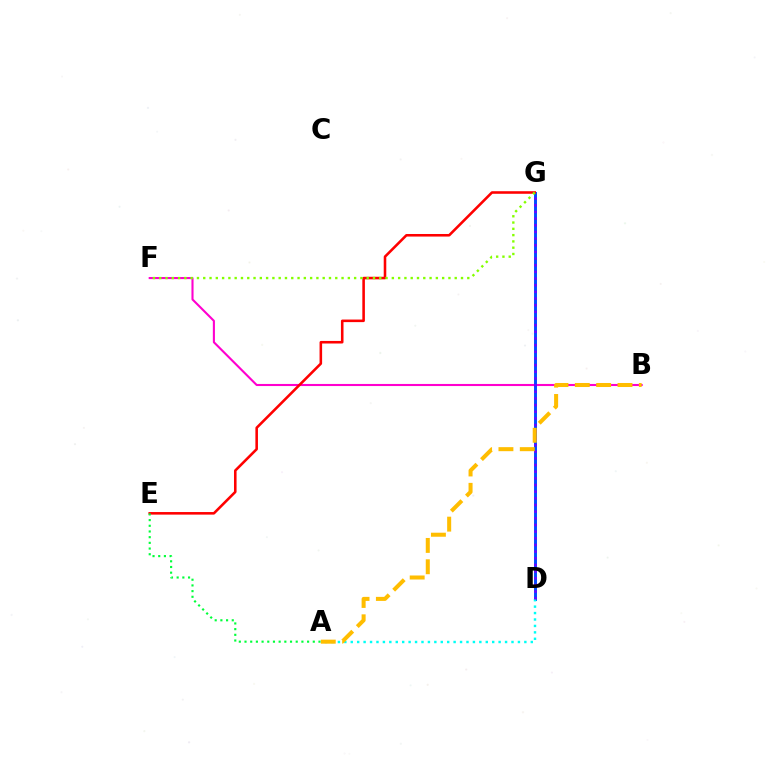{('B', 'F'): [{'color': '#ff00cf', 'line_style': 'solid', 'thickness': 1.51}], ('D', 'G'): [{'color': '#004bff', 'line_style': 'solid', 'thickness': 2.11}, {'color': '#7200ff', 'line_style': 'dotted', 'thickness': 1.81}], ('A', 'D'): [{'color': '#00fff6', 'line_style': 'dotted', 'thickness': 1.75}], ('A', 'B'): [{'color': '#ffbd00', 'line_style': 'dashed', 'thickness': 2.9}], ('E', 'G'): [{'color': '#ff0000', 'line_style': 'solid', 'thickness': 1.85}], ('A', 'E'): [{'color': '#00ff39', 'line_style': 'dotted', 'thickness': 1.55}], ('F', 'G'): [{'color': '#84ff00', 'line_style': 'dotted', 'thickness': 1.71}]}